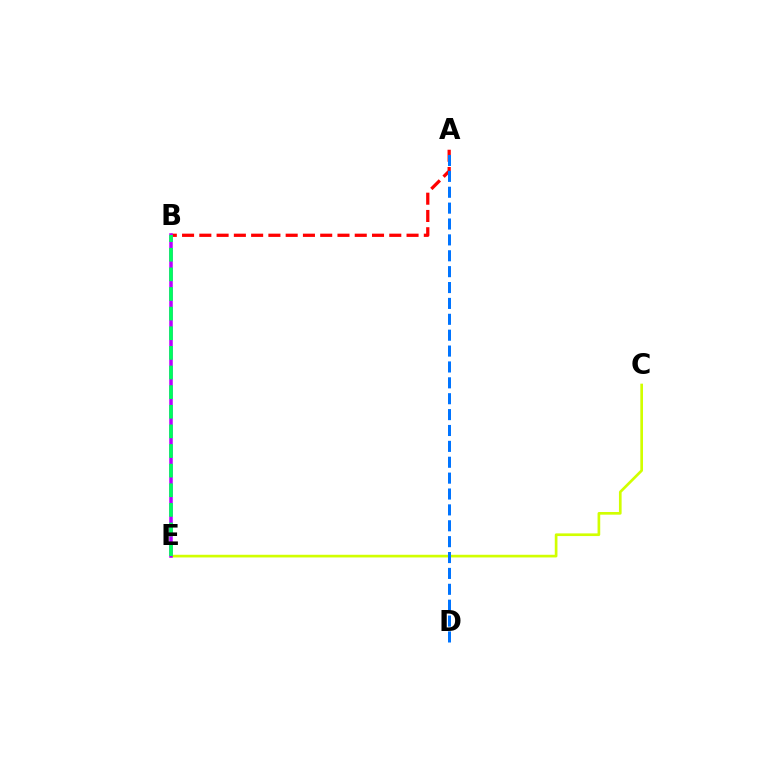{('C', 'E'): [{'color': '#d1ff00', 'line_style': 'solid', 'thickness': 1.93}], ('A', 'B'): [{'color': '#ff0000', 'line_style': 'dashed', 'thickness': 2.35}], ('A', 'D'): [{'color': '#0074ff', 'line_style': 'dashed', 'thickness': 2.16}], ('B', 'E'): [{'color': '#b900ff', 'line_style': 'solid', 'thickness': 2.54}, {'color': '#00ff5c', 'line_style': 'dashed', 'thickness': 2.67}]}